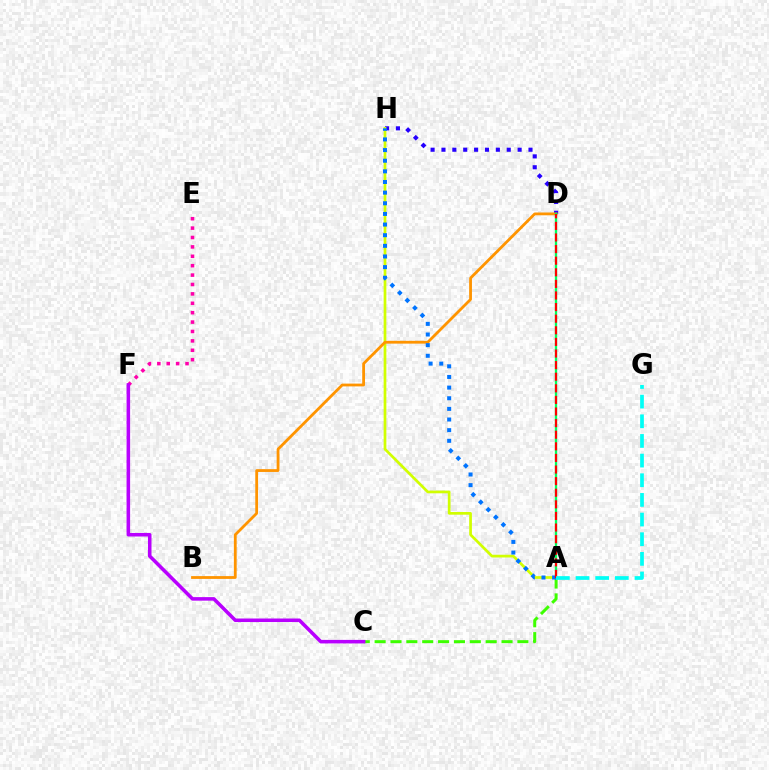{('A', 'C'): [{'color': '#3dff00', 'line_style': 'dashed', 'thickness': 2.15}], ('E', 'F'): [{'color': '#ff00ac', 'line_style': 'dotted', 'thickness': 2.55}], ('D', 'H'): [{'color': '#2500ff', 'line_style': 'dotted', 'thickness': 2.96}], ('A', 'H'): [{'color': '#d1ff00', 'line_style': 'solid', 'thickness': 1.95}, {'color': '#0074ff', 'line_style': 'dotted', 'thickness': 2.89}], ('B', 'D'): [{'color': '#ff9400', 'line_style': 'solid', 'thickness': 2.01}], ('A', 'D'): [{'color': '#00ff5c', 'line_style': 'solid', 'thickness': 1.67}, {'color': '#ff0000', 'line_style': 'dashed', 'thickness': 1.58}], ('A', 'G'): [{'color': '#00fff6', 'line_style': 'dashed', 'thickness': 2.67}], ('C', 'F'): [{'color': '#b900ff', 'line_style': 'solid', 'thickness': 2.55}]}